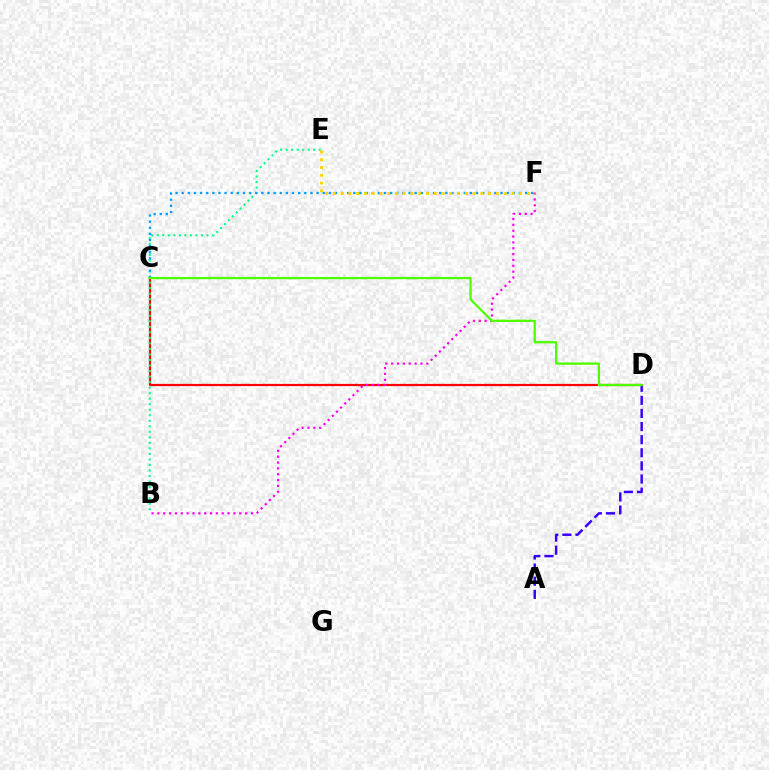{('C', 'D'): [{'color': '#ff0000', 'line_style': 'solid', 'thickness': 1.59}, {'color': '#4fff00', 'line_style': 'solid', 'thickness': 1.64}], ('B', 'E'): [{'color': '#00ff86', 'line_style': 'dotted', 'thickness': 1.5}], ('C', 'F'): [{'color': '#009eff', 'line_style': 'dotted', 'thickness': 1.67}], ('A', 'D'): [{'color': '#3700ff', 'line_style': 'dashed', 'thickness': 1.78}], ('B', 'F'): [{'color': '#ff00ed', 'line_style': 'dotted', 'thickness': 1.59}], ('E', 'F'): [{'color': '#ffd500', 'line_style': 'dotted', 'thickness': 2.11}]}